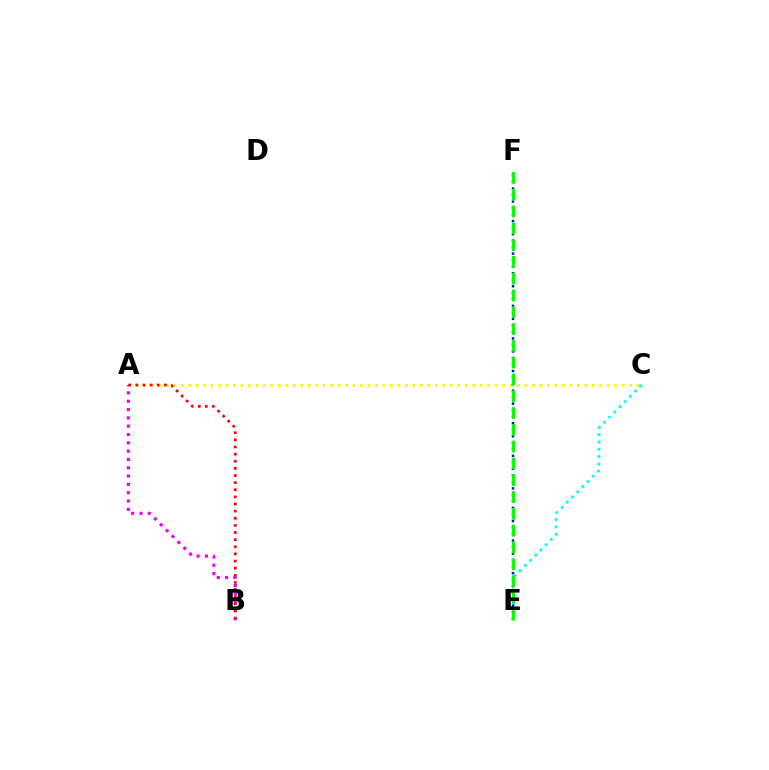{('A', 'C'): [{'color': '#fcf500', 'line_style': 'dotted', 'thickness': 2.03}], ('C', 'E'): [{'color': '#00fff6', 'line_style': 'dotted', 'thickness': 1.99}], ('A', 'B'): [{'color': '#ee00ff', 'line_style': 'dotted', 'thickness': 2.26}, {'color': '#ff0000', 'line_style': 'dotted', 'thickness': 1.94}], ('E', 'F'): [{'color': '#0010ff', 'line_style': 'dotted', 'thickness': 1.77}, {'color': '#08ff00', 'line_style': 'dashed', 'thickness': 2.28}]}